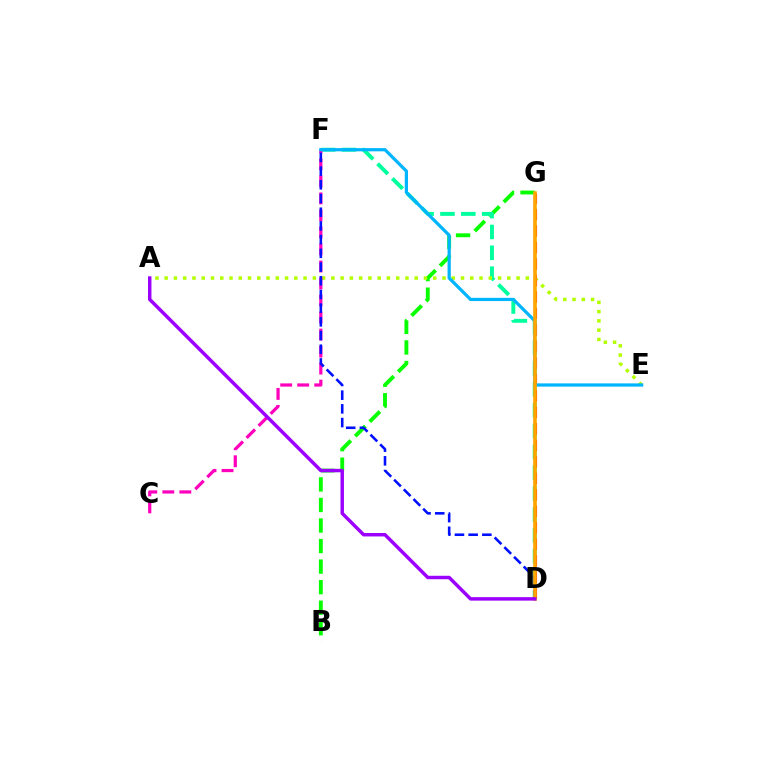{('B', 'G'): [{'color': '#08ff00', 'line_style': 'dashed', 'thickness': 2.79}], ('D', 'F'): [{'color': '#00ff9d', 'line_style': 'dashed', 'thickness': 2.83}, {'color': '#0010ff', 'line_style': 'dashed', 'thickness': 1.86}], ('A', 'E'): [{'color': '#b3ff00', 'line_style': 'dotted', 'thickness': 2.52}], ('D', 'G'): [{'color': '#ff0000', 'line_style': 'dashed', 'thickness': 2.24}, {'color': '#ffa500', 'line_style': 'solid', 'thickness': 2.61}], ('C', 'F'): [{'color': '#ff00bd', 'line_style': 'dashed', 'thickness': 2.31}], ('E', 'F'): [{'color': '#00b5ff', 'line_style': 'solid', 'thickness': 2.32}], ('A', 'D'): [{'color': '#9b00ff', 'line_style': 'solid', 'thickness': 2.48}]}